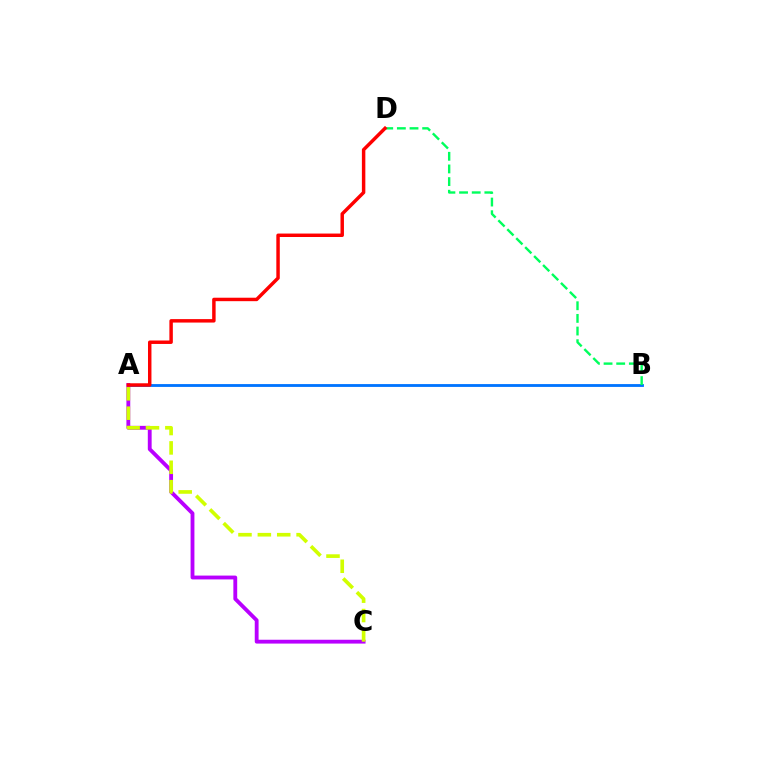{('A', 'B'): [{'color': '#0074ff', 'line_style': 'solid', 'thickness': 2.04}], ('B', 'D'): [{'color': '#00ff5c', 'line_style': 'dashed', 'thickness': 1.72}], ('A', 'C'): [{'color': '#b900ff', 'line_style': 'solid', 'thickness': 2.76}, {'color': '#d1ff00', 'line_style': 'dashed', 'thickness': 2.63}], ('A', 'D'): [{'color': '#ff0000', 'line_style': 'solid', 'thickness': 2.49}]}